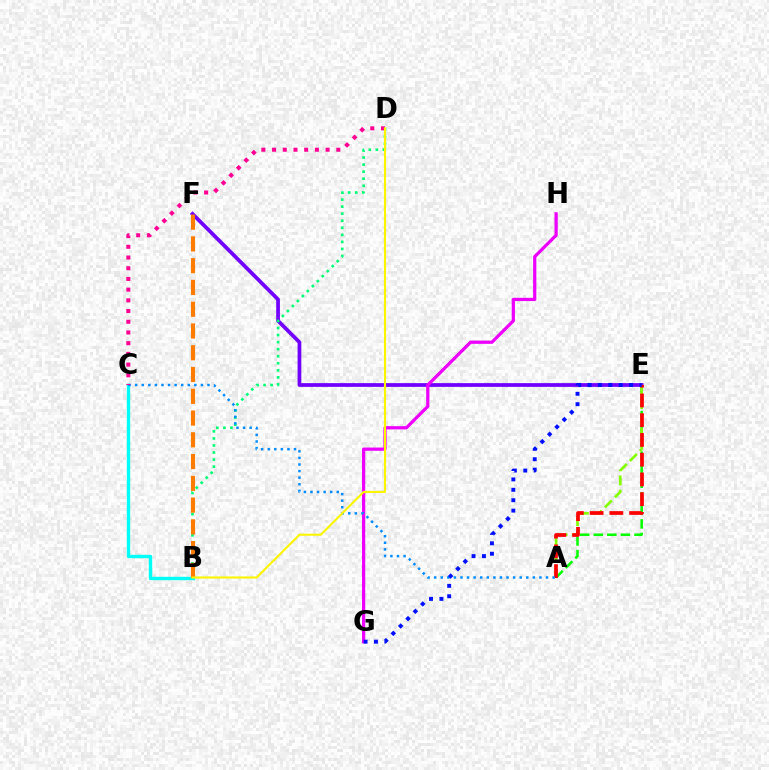{('A', 'E'): [{'color': '#08ff00', 'line_style': 'dashed', 'thickness': 1.84}, {'color': '#84ff00', 'line_style': 'dashed', 'thickness': 1.93}, {'color': '#ff0000', 'line_style': 'dashed', 'thickness': 2.68}], ('B', 'C'): [{'color': '#00fff6', 'line_style': 'solid', 'thickness': 2.43}], ('E', 'F'): [{'color': '#7200ff', 'line_style': 'solid', 'thickness': 2.69}], ('G', 'H'): [{'color': '#ee00ff', 'line_style': 'solid', 'thickness': 2.33}], ('B', 'D'): [{'color': '#00ff74', 'line_style': 'dotted', 'thickness': 1.91}, {'color': '#fcf500', 'line_style': 'solid', 'thickness': 1.52}], ('B', 'F'): [{'color': '#ff7c00', 'line_style': 'dashed', 'thickness': 2.96}], ('A', 'C'): [{'color': '#008cff', 'line_style': 'dotted', 'thickness': 1.79}], ('C', 'D'): [{'color': '#ff0094', 'line_style': 'dotted', 'thickness': 2.91}], ('E', 'G'): [{'color': '#0010ff', 'line_style': 'dotted', 'thickness': 2.82}]}